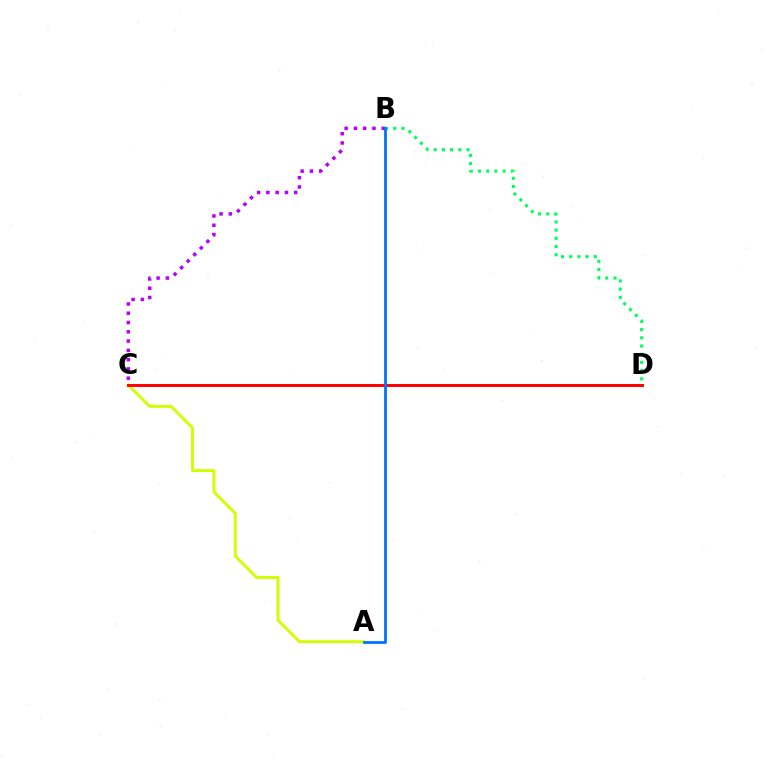{('A', 'C'): [{'color': '#d1ff00', 'line_style': 'solid', 'thickness': 2.09}], ('B', 'C'): [{'color': '#b900ff', 'line_style': 'dotted', 'thickness': 2.52}], ('B', 'D'): [{'color': '#00ff5c', 'line_style': 'dotted', 'thickness': 2.23}], ('C', 'D'): [{'color': '#ff0000', 'line_style': 'solid', 'thickness': 2.13}], ('A', 'B'): [{'color': '#0074ff', 'line_style': 'solid', 'thickness': 2.01}]}